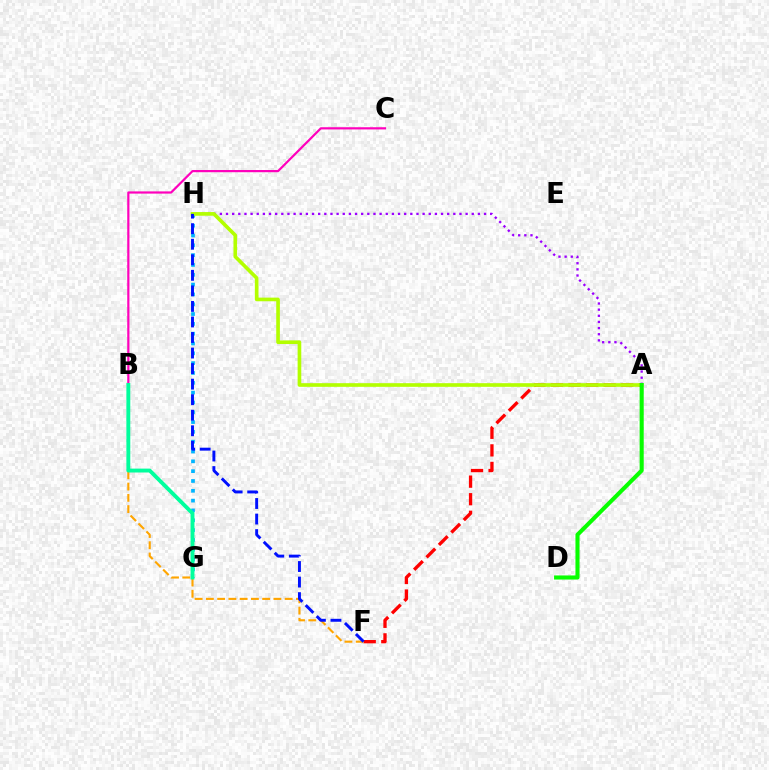{('A', 'H'): [{'color': '#9b00ff', 'line_style': 'dotted', 'thickness': 1.67}, {'color': '#b3ff00', 'line_style': 'solid', 'thickness': 2.63}], ('A', 'F'): [{'color': '#ff0000', 'line_style': 'dashed', 'thickness': 2.39}], ('B', 'F'): [{'color': '#ffa500', 'line_style': 'dashed', 'thickness': 1.53}], ('G', 'H'): [{'color': '#00b5ff', 'line_style': 'dotted', 'thickness': 2.67}], ('A', 'D'): [{'color': '#08ff00', 'line_style': 'solid', 'thickness': 2.95}], ('B', 'C'): [{'color': '#ff00bd', 'line_style': 'solid', 'thickness': 1.58}], ('F', 'H'): [{'color': '#0010ff', 'line_style': 'dashed', 'thickness': 2.11}], ('B', 'G'): [{'color': '#00ff9d', 'line_style': 'solid', 'thickness': 2.8}]}